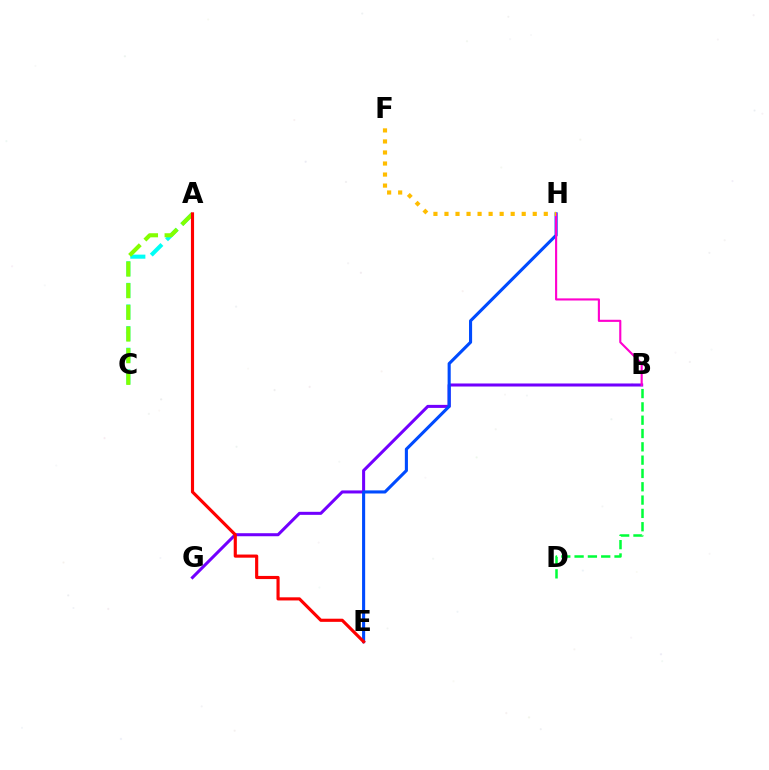{('A', 'C'): [{'color': '#00fff6', 'line_style': 'dashed', 'thickness': 2.94}, {'color': '#84ff00', 'line_style': 'dashed', 'thickness': 2.94}], ('B', 'G'): [{'color': '#7200ff', 'line_style': 'solid', 'thickness': 2.19}], ('E', 'H'): [{'color': '#004bff', 'line_style': 'solid', 'thickness': 2.23}], ('B', 'H'): [{'color': '#ff00cf', 'line_style': 'solid', 'thickness': 1.53}], ('A', 'E'): [{'color': '#ff0000', 'line_style': 'solid', 'thickness': 2.26}], ('F', 'H'): [{'color': '#ffbd00', 'line_style': 'dotted', 'thickness': 3.0}], ('B', 'D'): [{'color': '#00ff39', 'line_style': 'dashed', 'thickness': 1.81}]}